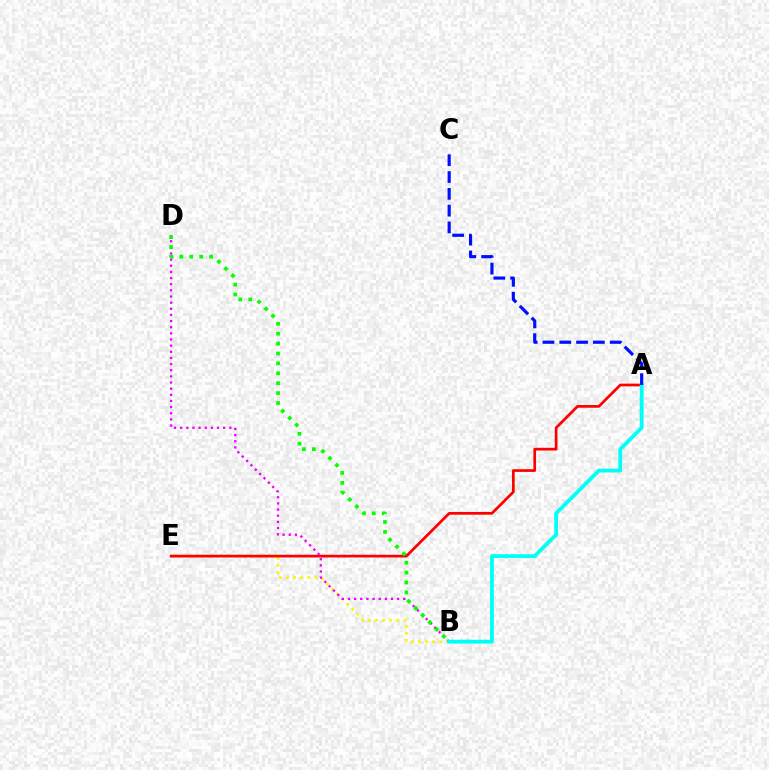{('B', 'E'): [{'color': '#fcf500', 'line_style': 'dotted', 'thickness': 1.94}], ('A', 'E'): [{'color': '#ff0000', 'line_style': 'solid', 'thickness': 1.96}], ('B', 'D'): [{'color': '#ee00ff', 'line_style': 'dotted', 'thickness': 1.67}, {'color': '#08ff00', 'line_style': 'dotted', 'thickness': 2.69}], ('A', 'B'): [{'color': '#00fff6', 'line_style': 'solid', 'thickness': 2.74}], ('A', 'C'): [{'color': '#0010ff', 'line_style': 'dashed', 'thickness': 2.28}]}